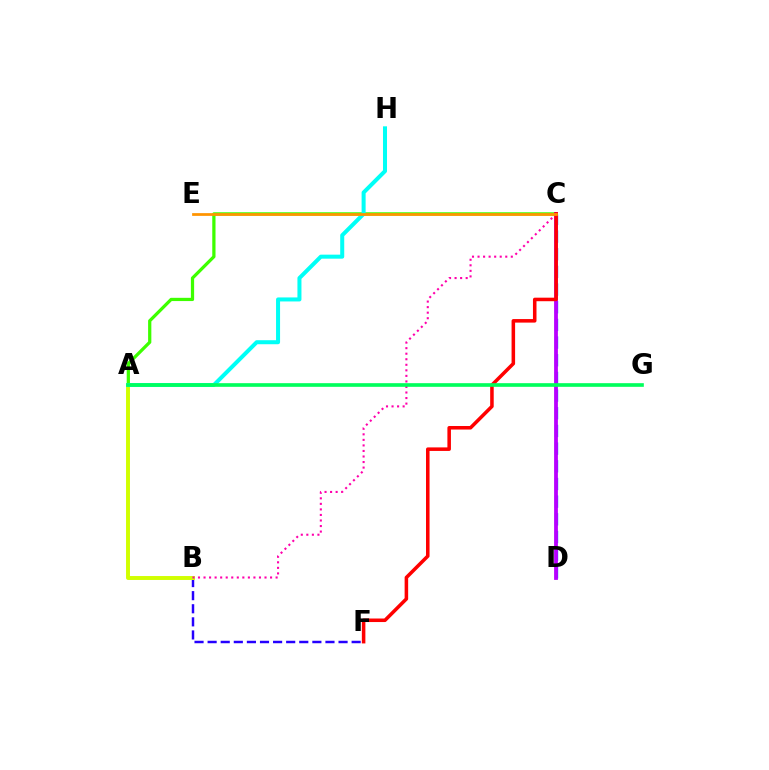{('C', 'D'): [{'color': '#0074ff', 'line_style': 'dashed', 'thickness': 2.4}, {'color': '#b900ff', 'line_style': 'solid', 'thickness': 2.72}], ('A', 'C'): [{'color': '#3dff00', 'line_style': 'solid', 'thickness': 2.33}], ('B', 'F'): [{'color': '#2500ff', 'line_style': 'dashed', 'thickness': 1.78}], ('A', 'B'): [{'color': '#d1ff00', 'line_style': 'solid', 'thickness': 2.83}], ('C', 'F'): [{'color': '#ff0000', 'line_style': 'solid', 'thickness': 2.55}], ('A', 'H'): [{'color': '#00fff6', 'line_style': 'solid', 'thickness': 2.89}], ('B', 'C'): [{'color': '#ff00ac', 'line_style': 'dotted', 'thickness': 1.51}], ('A', 'G'): [{'color': '#00ff5c', 'line_style': 'solid', 'thickness': 2.63}], ('C', 'E'): [{'color': '#ff9400', 'line_style': 'solid', 'thickness': 1.97}]}